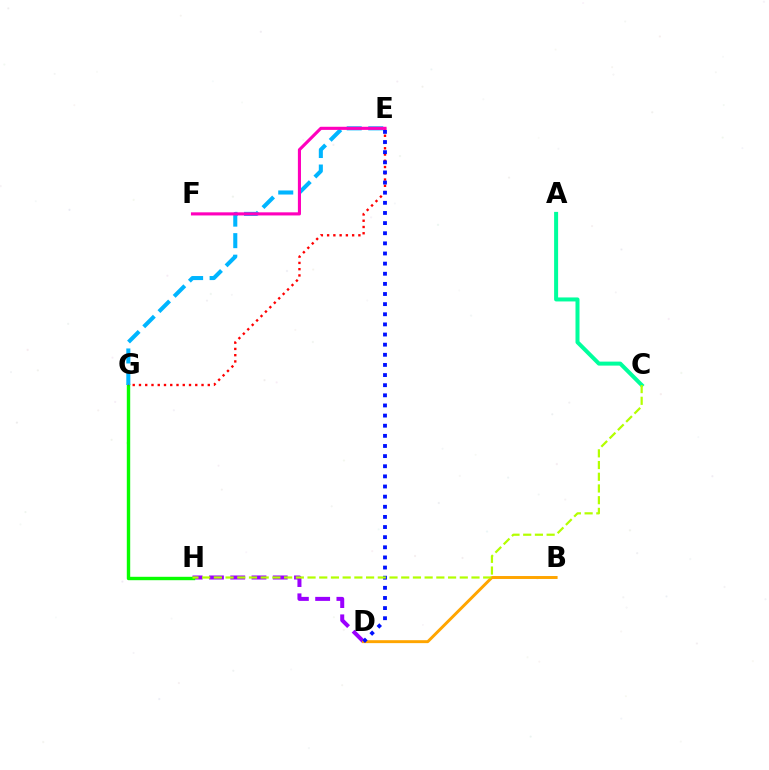{('D', 'H'): [{'color': '#9b00ff', 'line_style': 'dashed', 'thickness': 2.89}], ('G', 'H'): [{'color': '#08ff00', 'line_style': 'solid', 'thickness': 2.45}], ('E', 'G'): [{'color': '#00b5ff', 'line_style': 'dashed', 'thickness': 2.92}, {'color': '#ff0000', 'line_style': 'dotted', 'thickness': 1.7}], ('B', 'D'): [{'color': '#ffa500', 'line_style': 'solid', 'thickness': 2.11}], ('A', 'C'): [{'color': '#00ff9d', 'line_style': 'solid', 'thickness': 2.88}], ('E', 'F'): [{'color': '#ff00bd', 'line_style': 'solid', 'thickness': 2.24}], ('D', 'E'): [{'color': '#0010ff', 'line_style': 'dotted', 'thickness': 2.75}], ('C', 'H'): [{'color': '#b3ff00', 'line_style': 'dashed', 'thickness': 1.59}]}